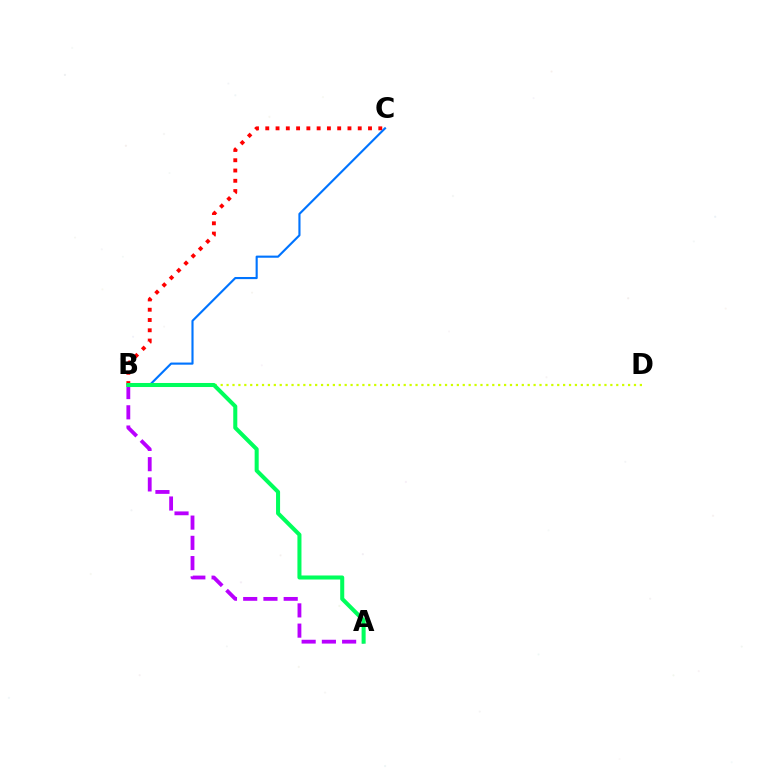{('B', 'C'): [{'color': '#ff0000', 'line_style': 'dotted', 'thickness': 2.79}, {'color': '#0074ff', 'line_style': 'solid', 'thickness': 1.53}], ('B', 'D'): [{'color': '#d1ff00', 'line_style': 'dotted', 'thickness': 1.6}], ('A', 'B'): [{'color': '#b900ff', 'line_style': 'dashed', 'thickness': 2.75}, {'color': '#00ff5c', 'line_style': 'solid', 'thickness': 2.91}]}